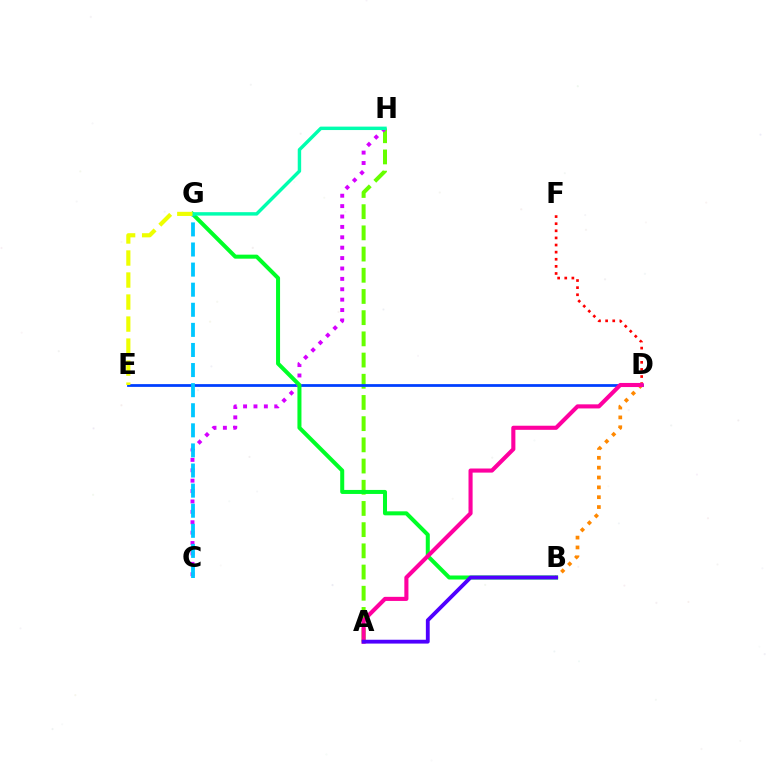{('B', 'D'): [{'color': '#ff8800', 'line_style': 'dotted', 'thickness': 2.68}], ('A', 'H'): [{'color': '#66ff00', 'line_style': 'dashed', 'thickness': 2.88}], ('D', 'E'): [{'color': '#003fff', 'line_style': 'solid', 'thickness': 1.99}], ('C', 'H'): [{'color': '#d600ff', 'line_style': 'dotted', 'thickness': 2.82}], ('D', 'F'): [{'color': '#ff0000', 'line_style': 'dotted', 'thickness': 1.93}], ('B', 'G'): [{'color': '#00ff27', 'line_style': 'solid', 'thickness': 2.89}], ('C', 'G'): [{'color': '#00c7ff', 'line_style': 'dashed', 'thickness': 2.73}], ('A', 'D'): [{'color': '#ff00a0', 'line_style': 'solid', 'thickness': 2.95}], ('G', 'H'): [{'color': '#00ffaf', 'line_style': 'solid', 'thickness': 2.47}], ('A', 'B'): [{'color': '#4f00ff', 'line_style': 'solid', 'thickness': 2.76}], ('E', 'G'): [{'color': '#eeff00', 'line_style': 'dashed', 'thickness': 2.99}]}